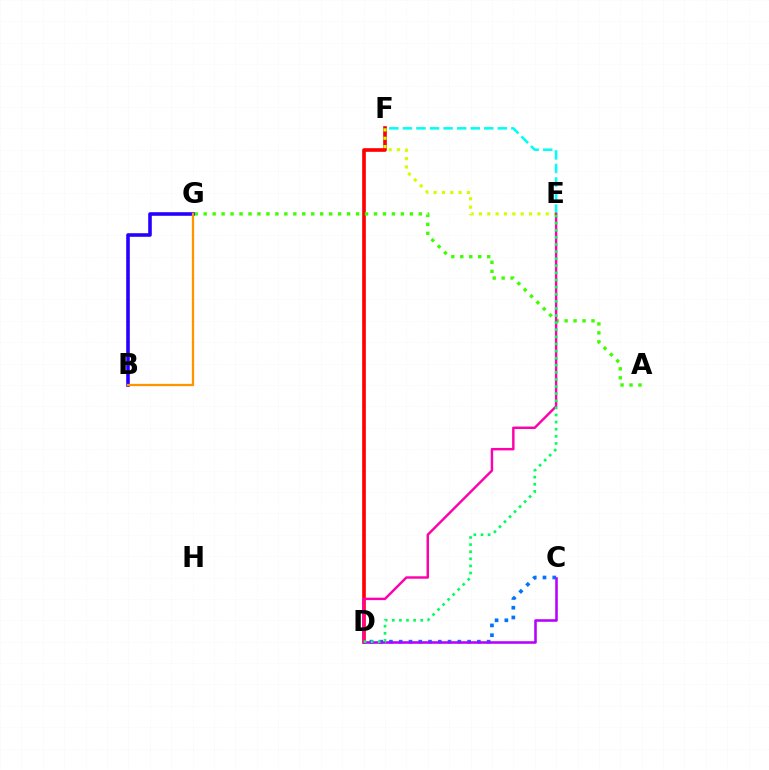{('C', 'D'): [{'color': '#0074ff', 'line_style': 'dotted', 'thickness': 2.65}, {'color': '#b900ff', 'line_style': 'solid', 'thickness': 1.85}], ('E', 'F'): [{'color': '#00fff6', 'line_style': 'dashed', 'thickness': 1.84}, {'color': '#d1ff00', 'line_style': 'dotted', 'thickness': 2.27}], ('D', 'F'): [{'color': '#ff0000', 'line_style': 'solid', 'thickness': 2.62}], ('A', 'G'): [{'color': '#3dff00', 'line_style': 'dotted', 'thickness': 2.44}], ('B', 'G'): [{'color': '#2500ff', 'line_style': 'solid', 'thickness': 2.58}, {'color': '#ff9400', 'line_style': 'solid', 'thickness': 1.63}], ('D', 'E'): [{'color': '#ff00ac', 'line_style': 'solid', 'thickness': 1.76}, {'color': '#00ff5c', 'line_style': 'dotted', 'thickness': 1.93}]}